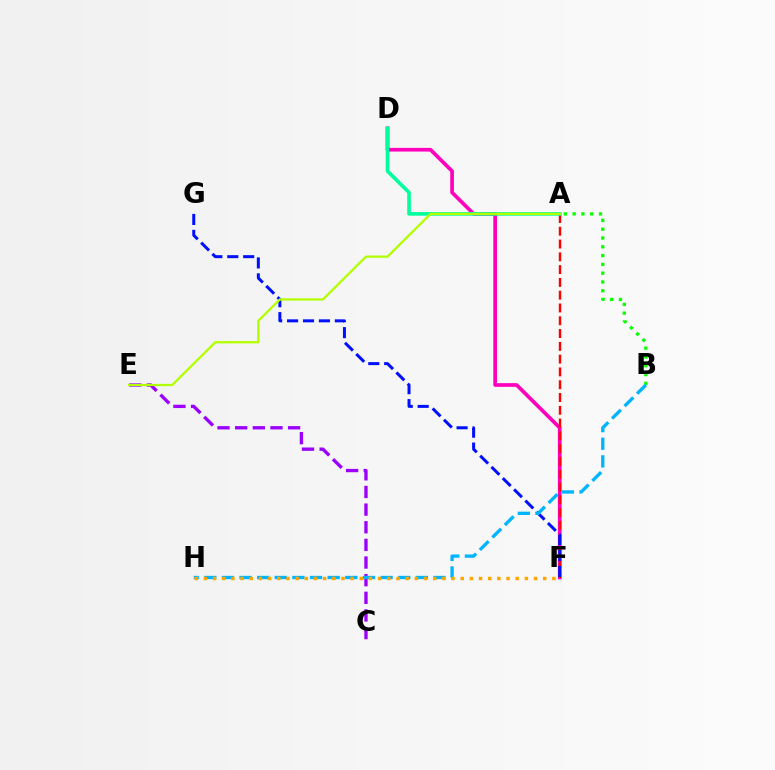{('A', 'B'): [{'color': '#08ff00', 'line_style': 'dotted', 'thickness': 2.39}], ('D', 'F'): [{'color': '#ff00bd', 'line_style': 'solid', 'thickness': 2.66}], ('C', 'E'): [{'color': '#9b00ff', 'line_style': 'dashed', 'thickness': 2.4}], ('A', 'F'): [{'color': '#ff0000', 'line_style': 'dashed', 'thickness': 1.74}], ('F', 'G'): [{'color': '#0010ff', 'line_style': 'dashed', 'thickness': 2.16}], ('B', 'H'): [{'color': '#00b5ff', 'line_style': 'dashed', 'thickness': 2.39}], ('F', 'H'): [{'color': '#ffa500', 'line_style': 'dotted', 'thickness': 2.49}], ('A', 'D'): [{'color': '#00ff9d', 'line_style': 'solid', 'thickness': 2.6}], ('A', 'E'): [{'color': '#b3ff00', 'line_style': 'solid', 'thickness': 1.64}]}